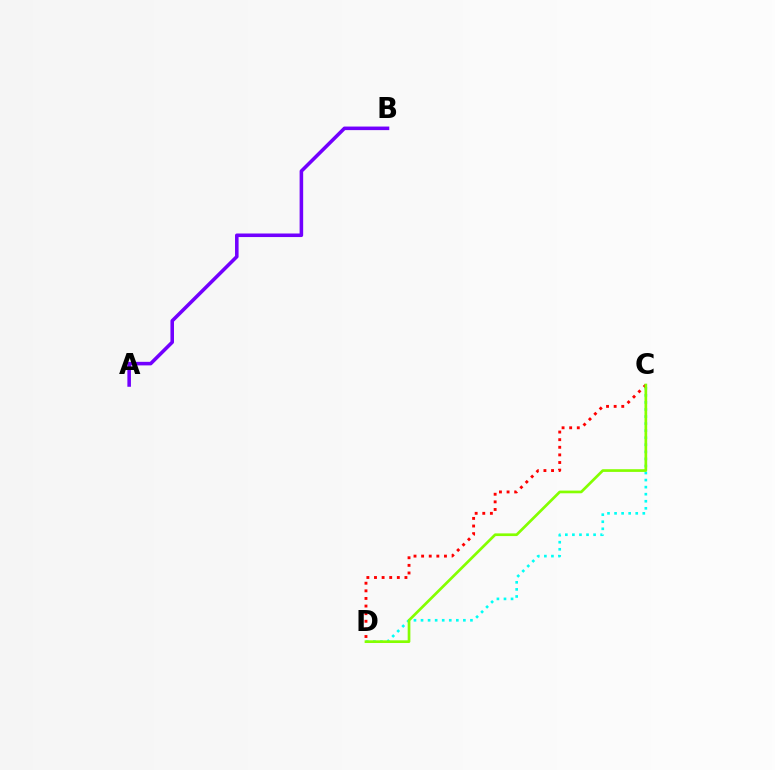{('C', 'D'): [{'color': '#00fff6', 'line_style': 'dotted', 'thickness': 1.92}, {'color': '#ff0000', 'line_style': 'dotted', 'thickness': 2.07}, {'color': '#84ff00', 'line_style': 'solid', 'thickness': 1.94}], ('A', 'B'): [{'color': '#7200ff', 'line_style': 'solid', 'thickness': 2.56}]}